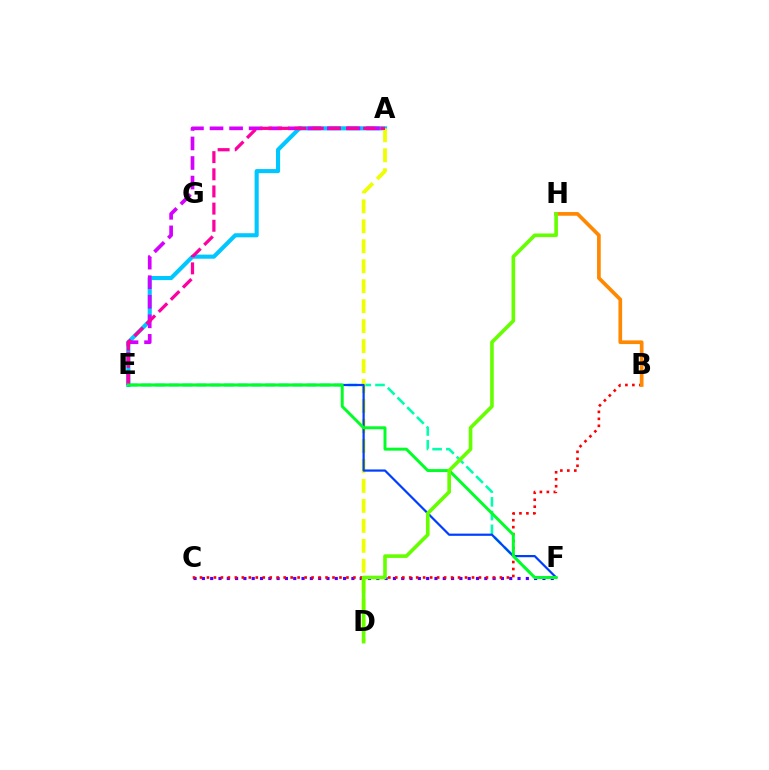{('C', 'F'): [{'color': '#4f00ff', 'line_style': 'dotted', 'thickness': 2.26}], ('E', 'F'): [{'color': '#00ffaf', 'line_style': 'dashed', 'thickness': 1.87}, {'color': '#003fff', 'line_style': 'solid', 'thickness': 1.6}, {'color': '#00ff27', 'line_style': 'solid', 'thickness': 2.13}], ('A', 'E'): [{'color': '#00c7ff', 'line_style': 'solid', 'thickness': 2.95}, {'color': '#d600ff', 'line_style': 'dashed', 'thickness': 2.66}, {'color': '#ff00a0', 'line_style': 'dashed', 'thickness': 2.33}], ('A', 'D'): [{'color': '#eeff00', 'line_style': 'dashed', 'thickness': 2.71}], ('B', 'C'): [{'color': '#ff0000', 'line_style': 'dotted', 'thickness': 1.9}], ('B', 'H'): [{'color': '#ff8800', 'line_style': 'solid', 'thickness': 2.65}], ('D', 'H'): [{'color': '#66ff00', 'line_style': 'solid', 'thickness': 2.61}]}